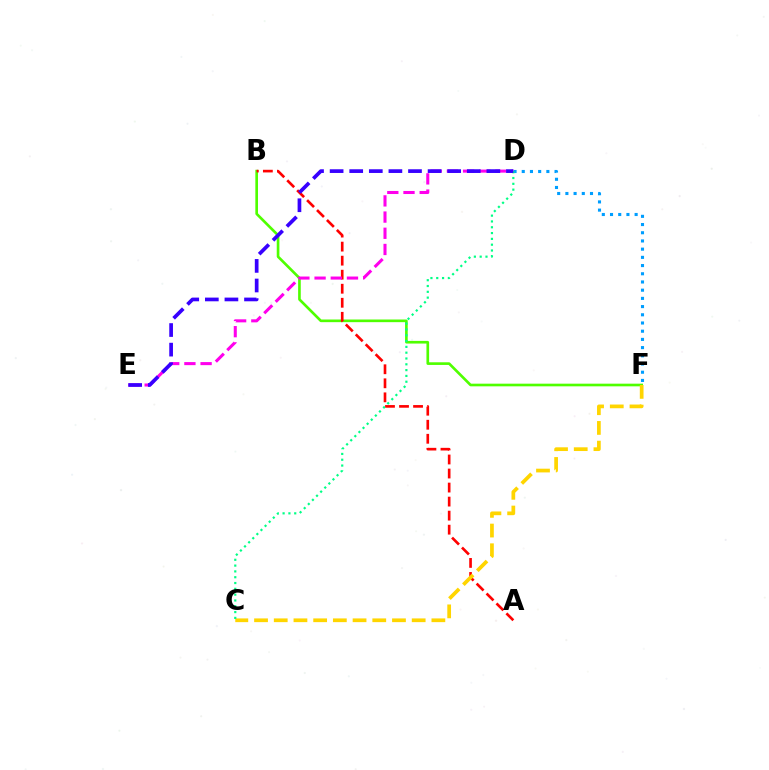{('B', 'F'): [{'color': '#4fff00', 'line_style': 'solid', 'thickness': 1.91}], ('A', 'B'): [{'color': '#ff0000', 'line_style': 'dashed', 'thickness': 1.91}], ('D', 'F'): [{'color': '#009eff', 'line_style': 'dotted', 'thickness': 2.23}], ('D', 'E'): [{'color': '#ff00ed', 'line_style': 'dashed', 'thickness': 2.2}, {'color': '#3700ff', 'line_style': 'dashed', 'thickness': 2.66}], ('C', 'F'): [{'color': '#ffd500', 'line_style': 'dashed', 'thickness': 2.68}], ('C', 'D'): [{'color': '#00ff86', 'line_style': 'dotted', 'thickness': 1.58}]}